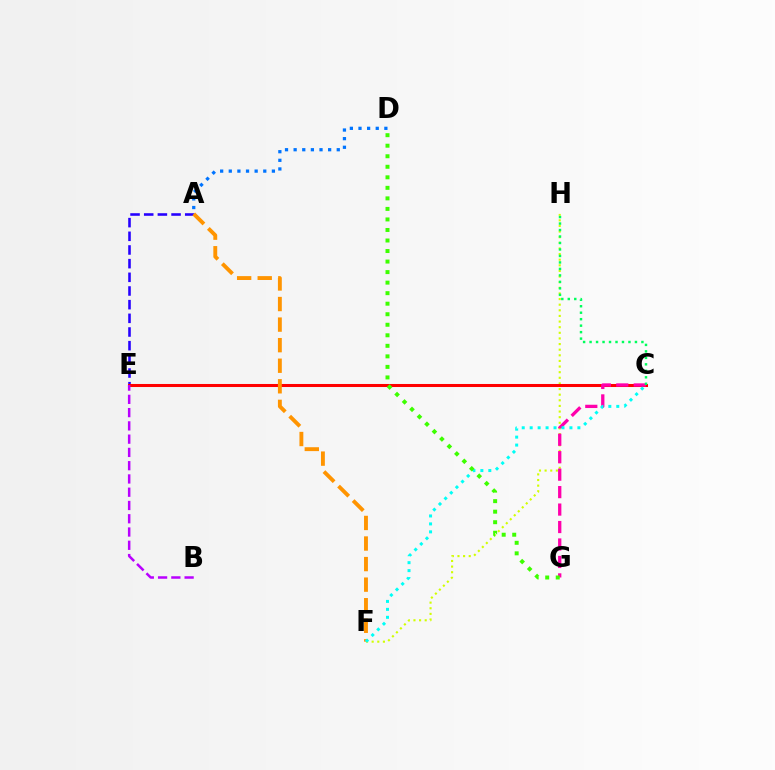{('A', 'E'): [{'color': '#2500ff', 'line_style': 'dashed', 'thickness': 1.86}], ('A', 'D'): [{'color': '#0074ff', 'line_style': 'dotted', 'thickness': 2.34}], ('F', 'H'): [{'color': '#d1ff00', 'line_style': 'dotted', 'thickness': 1.53}], ('C', 'E'): [{'color': '#ff0000', 'line_style': 'solid', 'thickness': 2.19}], ('C', 'G'): [{'color': '#ff00ac', 'line_style': 'dashed', 'thickness': 2.37}], ('A', 'F'): [{'color': '#ff9400', 'line_style': 'dashed', 'thickness': 2.79}], ('B', 'E'): [{'color': '#b900ff', 'line_style': 'dashed', 'thickness': 1.8}], ('C', 'H'): [{'color': '#00ff5c', 'line_style': 'dotted', 'thickness': 1.76}], ('C', 'F'): [{'color': '#00fff6', 'line_style': 'dotted', 'thickness': 2.16}], ('D', 'G'): [{'color': '#3dff00', 'line_style': 'dotted', 'thickness': 2.86}]}